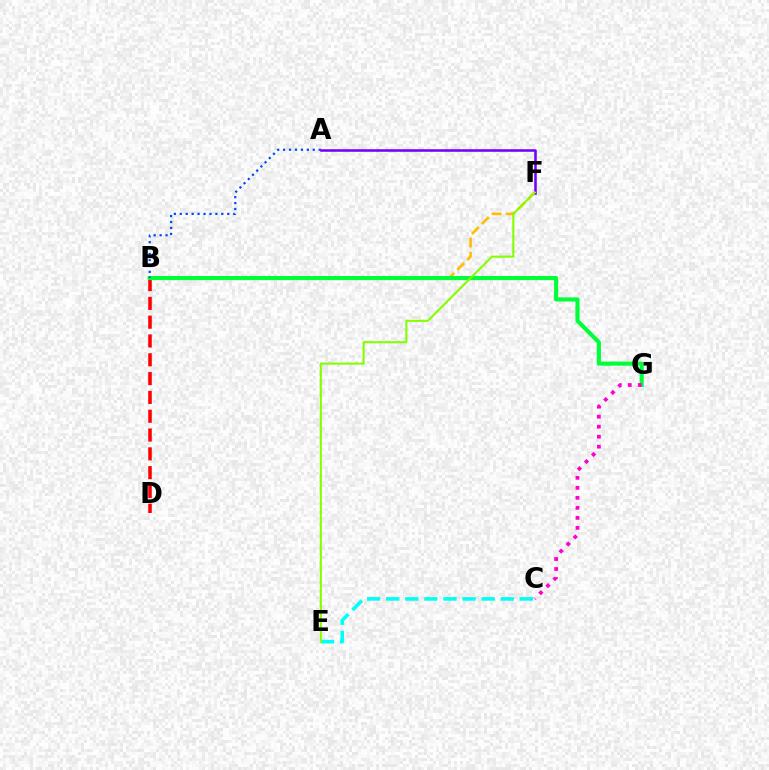{('B', 'D'): [{'color': '#ff0000', 'line_style': 'dashed', 'thickness': 2.56}], ('B', 'F'): [{'color': '#ffbd00', 'line_style': 'dashed', 'thickness': 1.91}], ('B', 'G'): [{'color': '#00ff39', 'line_style': 'solid', 'thickness': 2.97}], ('A', 'B'): [{'color': '#004bff', 'line_style': 'dotted', 'thickness': 1.61}], ('C', 'G'): [{'color': '#ff00cf', 'line_style': 'dotted', 'thickness': 2.72}], ('A', 'F'): [{'color': '#7200ff', 'line_style': 'solid', 'thickness': 1.84}], ('C', 'E'): [{'color': '#00fff6', 'line_style': 'dashed', 'thickness': 2.59}], ('E', 'F'): [{'color': '#84ff00', 'line_style': 'solid', 'thickness': 1.51}]}